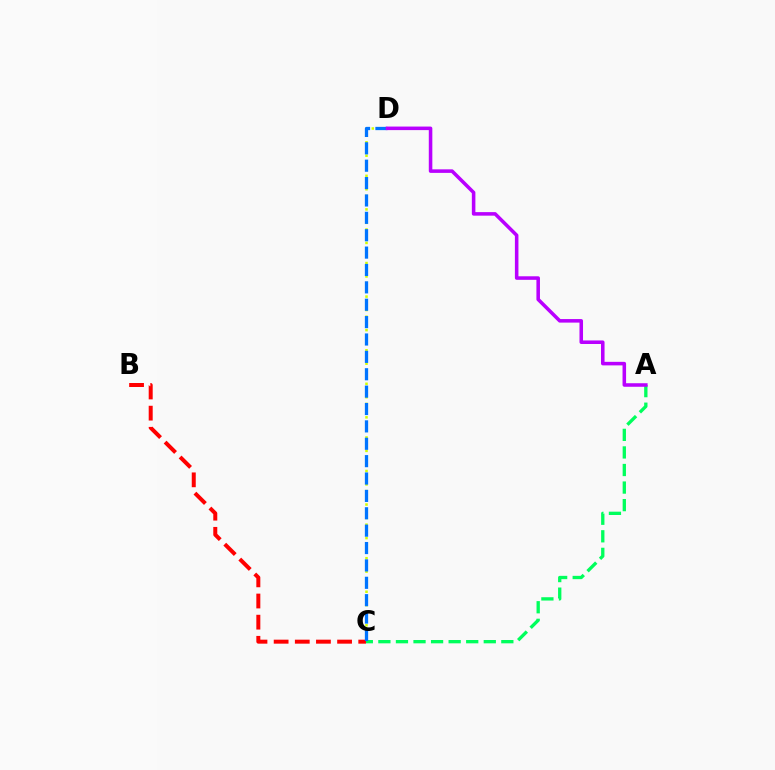{('B', 'C'): [{'color': '#ff0000', 'line_style': 'dashed', 'thickness': 2.87}], ('C', 'D'): [{'color': '#d1ff00', 'line_style': 'dotted', 'thickness': 1.82}, {'color': '#0074ff', 'line_style': 'dashed', 'thickness': 2.36}], ('A', 'C'): [{'color': '#00ff5c', 'line_style': 'dashed', 'thickness': 2.39}], ('A', 'D'): [{'color': '#b900ff', 'line_style': 'solid', 'thickness': 2.55}]}